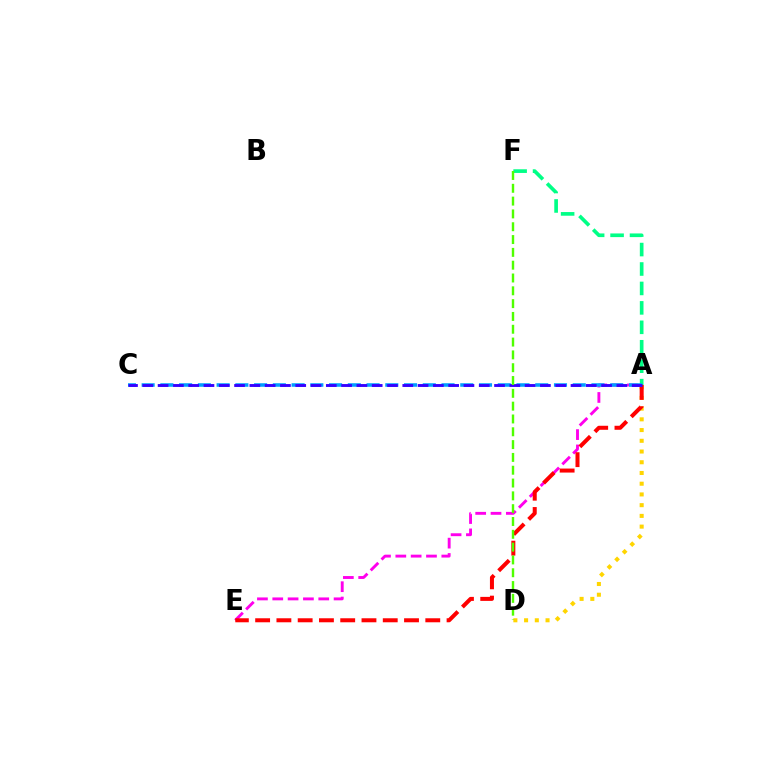{('A', 'D'): [{'color': '#ffd500', 'line_style': 'dotted', 'thickness': 2.91}], ('A', 'E'): [{'color': '#ff00ed', 'line_style': 'dashed', 'thickness': 2.08}, {'color': '#ff0000', 'line_style': 'dashed', 'thickness': 2.89}], ('A', 'F'): [{'color': '#00ff86', 'line_style': 'dashed', 'thickness': 2.64}], ('A', 'C'): [{'color': '#009eff', 'line_style': 'dashed', 'thickness': 2.55}, {'color': '#3700ff', 'line_style': 'dashed', 'thickness': 2.08}], ('D', 'F'): [{'color': '#4fff00', 'line_style': 'dashed', 'thickness': 1.74}]}